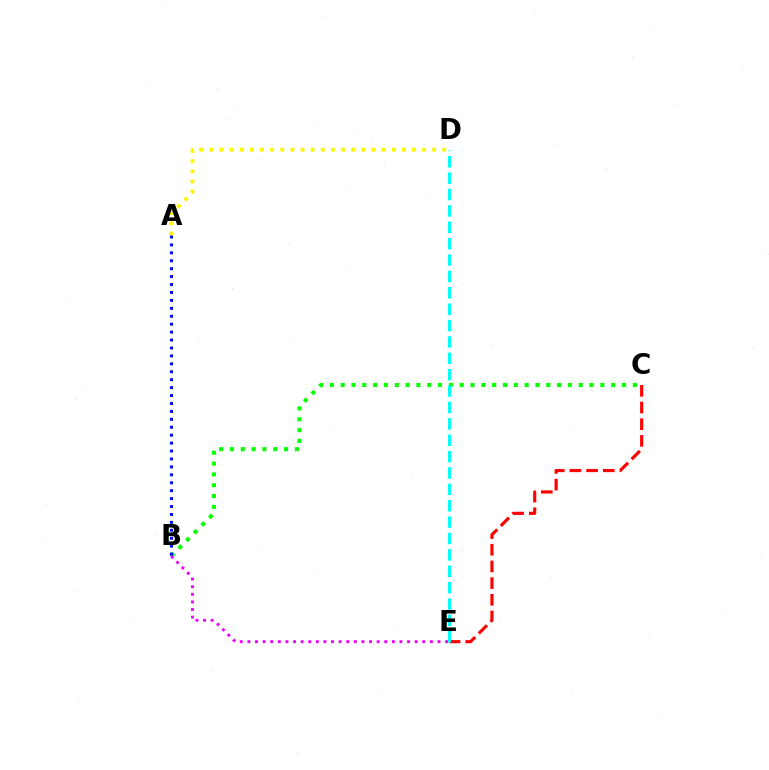{('C', 'E'): [{'color': '#ff0000', 'line_style': 'dashed', 'thickness': 2.27}], ('B', 'C'): [{'color': '#08ff00', 'line_style': 'dotted', 'thickness': 2.94}], ('A', 'D'): [{'color': '#fcf500', 'line_style': 'dotted', 'thickness': 2.75}], ('B', 'E'): [{'color': '#ee00ff', 'line_style': 'dotted', 'thickness': 2.07}], ('A', 'B'): [{'color': '#0010ff', 'line_style': 'dotted', 'thickness': 2.15}], ('D', 'E'): [{'color': '#00fff6', 'line_style': 'dashed', 'thickness': 2.23}]}